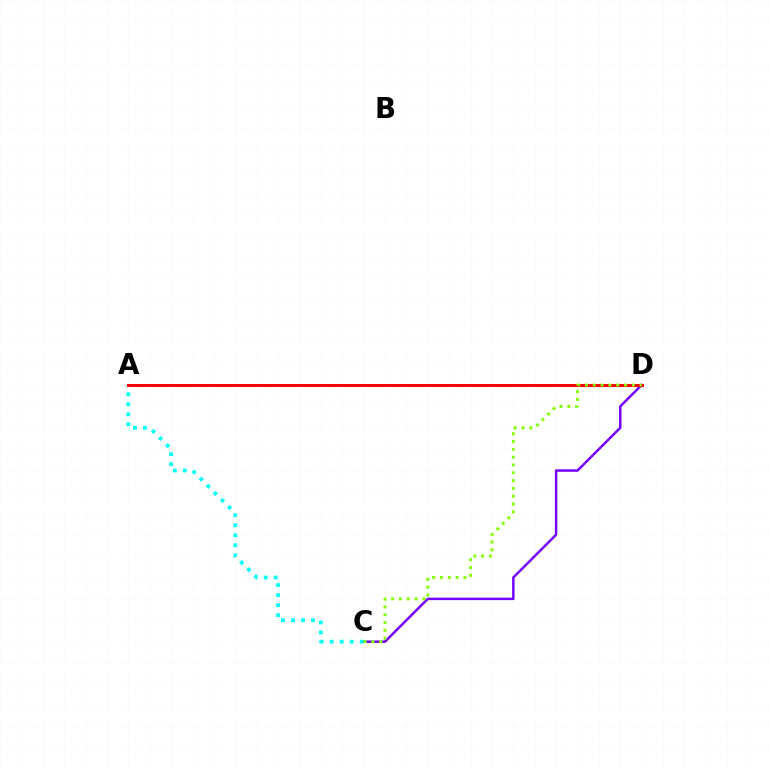{('C', 'D'): [{'color': '#7200ff', 'line_style': 'solid', 'thickness': 1.76}, {'color': '#84ff00', 'line_style': 'dotted', 'thickness': 2.12}], ('A', 'C'): [{'color': '#00fff6', 'line_style': 'dotted', 'thickness': 2.72}], ('A', 'D'): [{'color': '#ff0000', 'line_style': 'solid', 'thickness': 2.18}]}